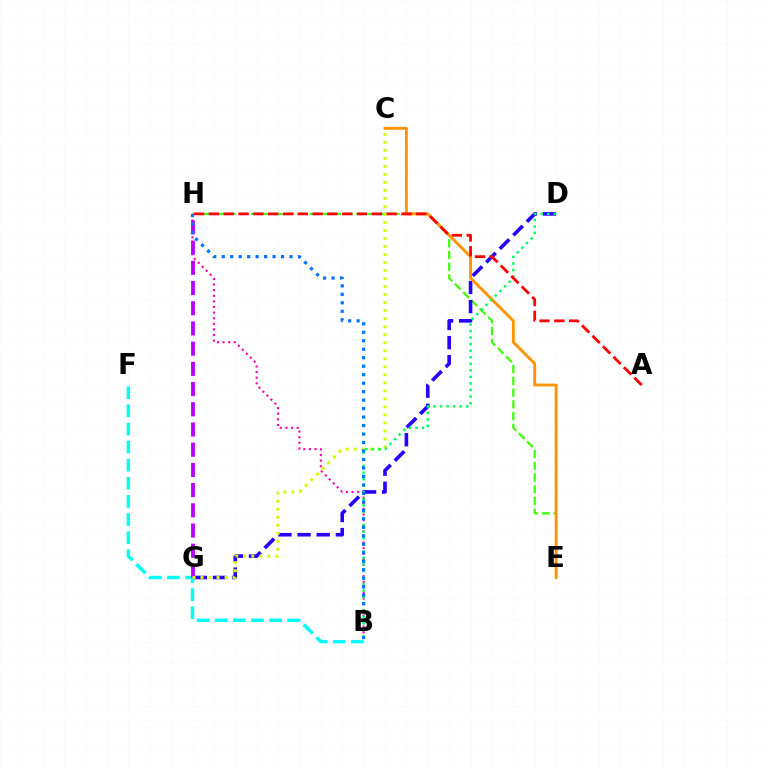{('E', 'H'): [{'color': '#3dff00', 'line_style': 'dashed', 'thickness': 1.59}], ('D', 'G'): [{'color': '#2500ff', 'line_style': 'dashed', 'thickness': 2.6}], ('C', 'E'): [{'color': '#ff9400', 'line_style': 'solid', 'thickness': 2.07}], ('B', 'F'): [{'color': '#00fff6', 'line_style': 'dashed', 'thickness': 2.46}], ('B', 'H'): [{'color': '#ff00ac', 'line_style': 'dotted', 'thickness': 1.52}, {'color': '#0074ff', 'line_style': 'dotted', 'thickness': 2.3}], ('G', 'H'): [{'color': '#b900ff', 'line_style': 'dashed', 'thickness': 2.75}], ('C', 'G'): [{'color': '#d1ff00', 'line_style': 'dotted', 'thickness': 2.18}], ('B', 'D'): [{'color': '#00ff5c', 'line_style': 'dotted', 'thickness': 1.78}], ('A', 'H'): [{'color': '#ff0000', 'line_style': 'dashed', 'thickness': 2.01}]}